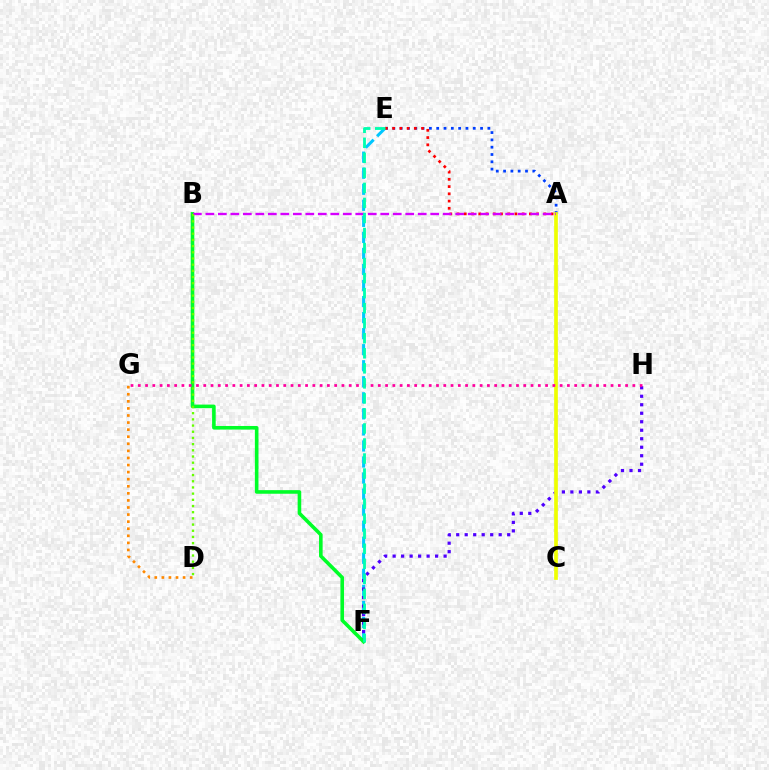{('E', 'F'): [{'color': '#00c7ff', 'line_style': 'dashed', 'thickness': 2.18}, {'color': '#00ffaf', 'line_style': 'dashed', 'thickness': 2.04}], ('D', 'G'): [{'color': '#ff8800', 'line_style': 'dotted', 'thickness': 1.92}], ('A', 'E'): [{'color': '#003fff', 'line_style': 'dotted', 'thickness': 1.99}, {'color': '#ff0000', 'line_style': 'dotted', 'thickness': 1.97}], ('F', 'H'): [{'color': '#4f00ff', 'line_style': 'dotted', 'thickness': 2.31}], ('A', 'C'): [{'color': '#eeff00', 'line_style': 'solid', 'thickness': 2.65}], ('B', 'F'): [{'color': '#00ff27', 'line_style': 'solid', 'thickness': 2.59}], ('A', 'B'): [{'color': '#d600ff', 'line_style': 'dashed', 'thickness': 1.7}], ('B', 'D'): [{'color': '#66ff00', 'line_style': 'dotted', 'thickness': 1.68}], ('G', 'H'): [{'color': '#ff00a0', 'line_style': 'dotted', 'thickness': 1.98}]}